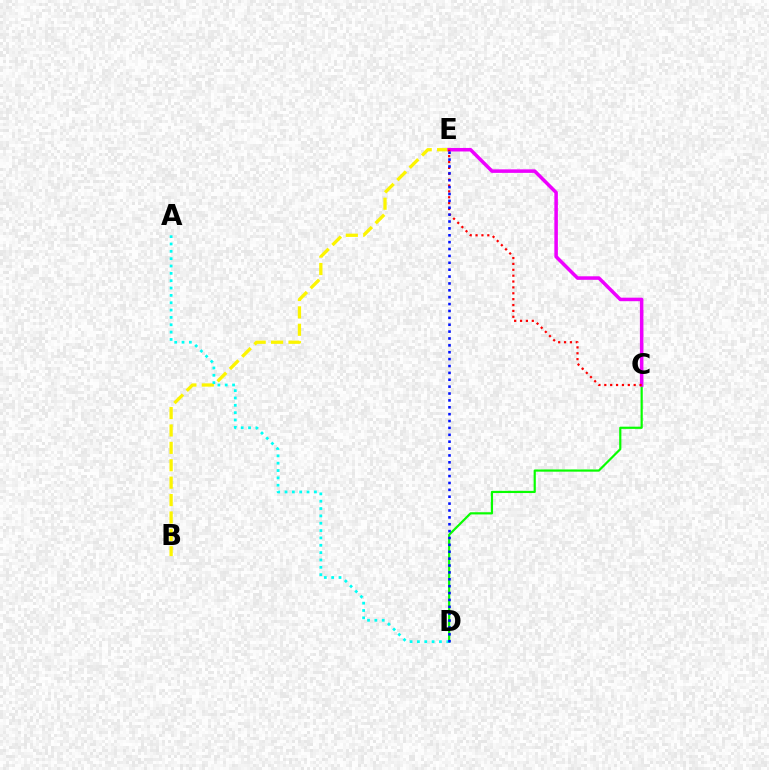{('B', 'E'): [{'color': '#fcf500', 'line_style': 'dashed', 'thickness': 2.36}], ('C', 'D'): [{'color': '#08ff00', 'line_style': 'solid', 'thickness': 1.58}], ('C', 'E'): [{'color': '#ee00ff', 'line_style': 'solid', 'thickness': 2.53}, {'color': '#ff0000', 'line_style': 'dotted', 'thickness': 1.6}], ('A', 'D'): [{'color': '#00fff6', 'line_style': 'dotted', 'thickness': 2.0}], ('D', 'E'): [{'color': '#0010ff', 'line_style': 'dotted', 'thickness': 1.87}]}